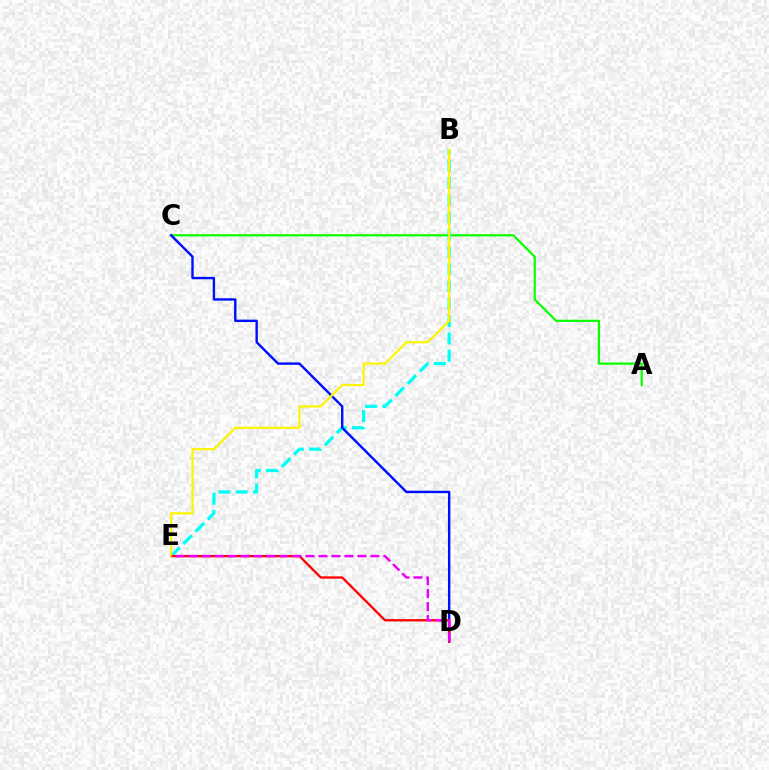{('A', 'C'): [{'color': '#08ff00', 'line_style': 'solid', 'thickness': 1.59}], ('B', 'E'): [{'color': '#00fff6', 'line_style': 'dashed', 'thickness': 2.35}, {'color': '#fcf500', 'line_style': 'solid', 'thickness': 1.59}], ('C', 'D'): [{'color': '#0010ff', 'line_style': 'solid', 'thickness': 1.74}], ('D', 'E'): [{'color': '#ff0000', 'line_style': 'solid', 'thickness': 1.66}, {'color': '#ee00ff', 'line_style': 'dashed', 'thickness': 1.76}]}